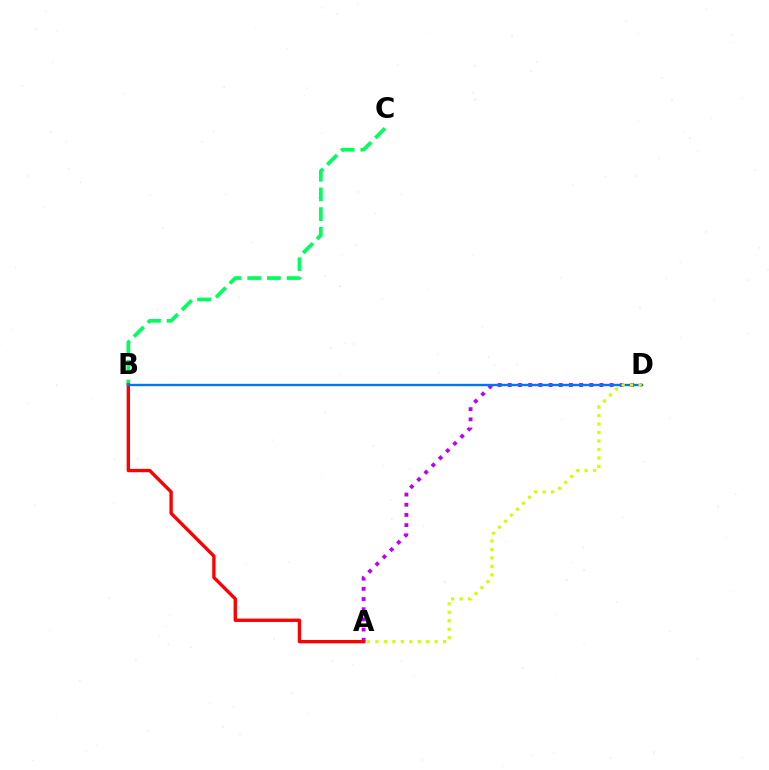{('B', 'C'): [{'color': '#00ff5c', 'line_style': 'dashed', 'thickness': 2.67}], ('A', 'D'): [{'color': '#b900ff', 'line_style': 'dotted', 'thickness': 2.77}, {'color': '#d1ff00', 'line_style': 'dotted', 'thickness': 2.3}], ('A', 'B'): [{'color': '#ff0000', 'line_style': 'solid', 'thickness': 2.41}], ('B', 'D'): [{'color': '#0074ff', 'line_style': 'solid', 'thickness': 1.7}]}